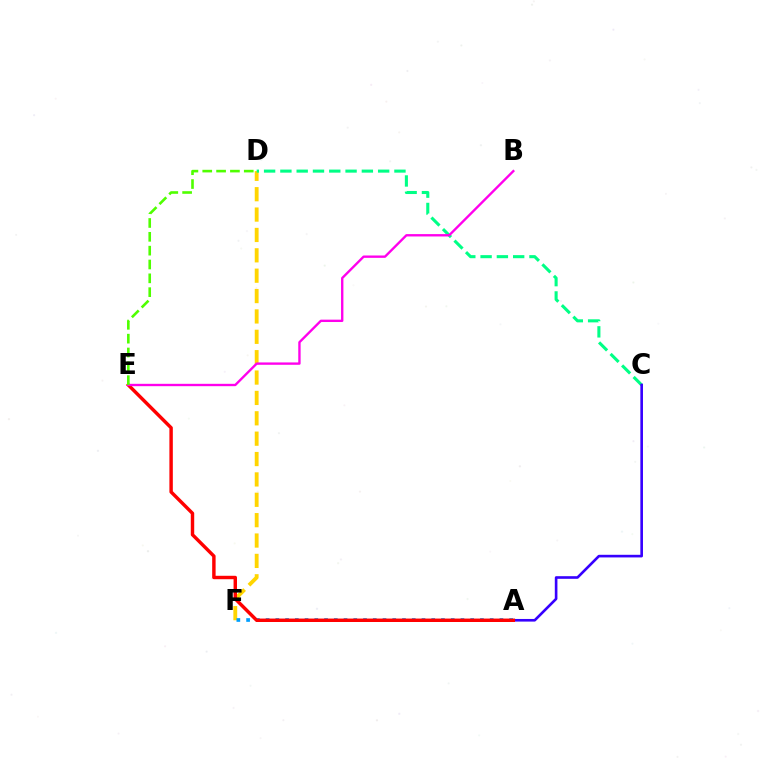{('D', 'F'): [{'color': '#ffd500', 'line_style': 'dashed', 'thickness': 2.77}], ('A', 'F'): [{'color': '#009eff', 'line_style': 'dotted', 'thickness': 2.65}], ('C', 'D'): [{'color': '#00ff86', 'line_style': 'dashed', 'thickness': 2.21}], ('A', 'C'): [{'color': '#3700ff', 'line_style': 'solid', 'thickness': 1.89}], ('A', 'E'): [{'color': '#ff0000', 'line_style': 'solid', 'thickness': 2.47}], ('B', 'E'): [{'color': '#ff00ed', 'line_style': 'solid', 'thickness': 1.7}], ('D', 'E'): [{'color': '#4fff00', 'line_style': 'dashed', 'thickness': 1.88}]}